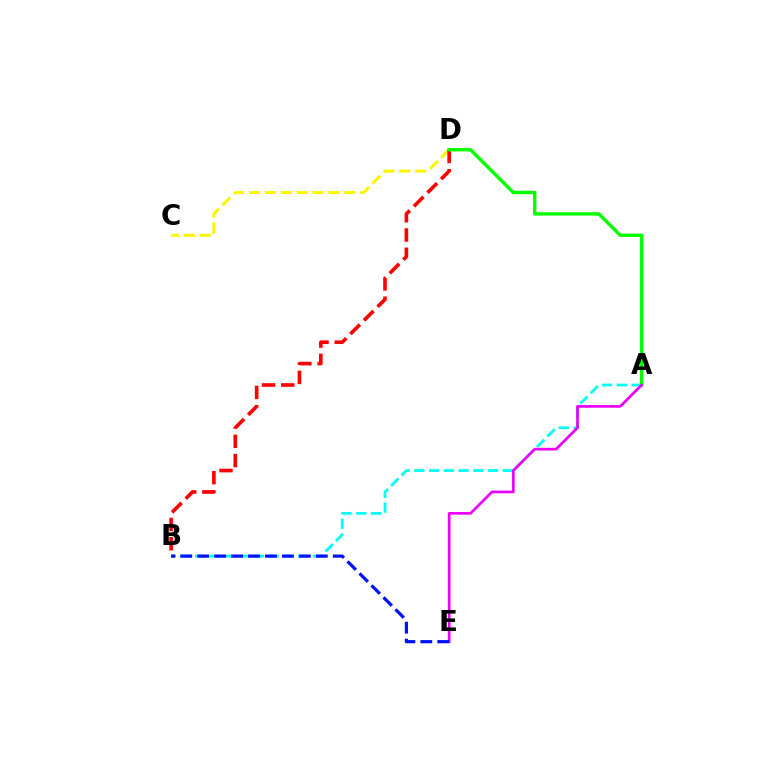{('A', 'B'): [{'color': '#00fff6', 'line_style': 'dashed', 'thickness': 2.0}], ('C', 'D'): [{'color': '#fcf500', 'line_style': 'dashed', 'thickness': 2.16}], ('B', 'D'): [{'color': '#ff0000', 'line_style': 'dashed', 'thickness': 2.62}], ('A', 'D'): [{'color': '#08ff00', 'line_style': 'solid', 'thickness': 2.45}], ('A', 'E'): [{'color': '#ee00ff', 'line_style': 'solid', 'thickness': 1.95}], ('B', 'E'): [{'color': '#0010ff', 'line_style': 'dashed', 'thickness': 2.3}]}